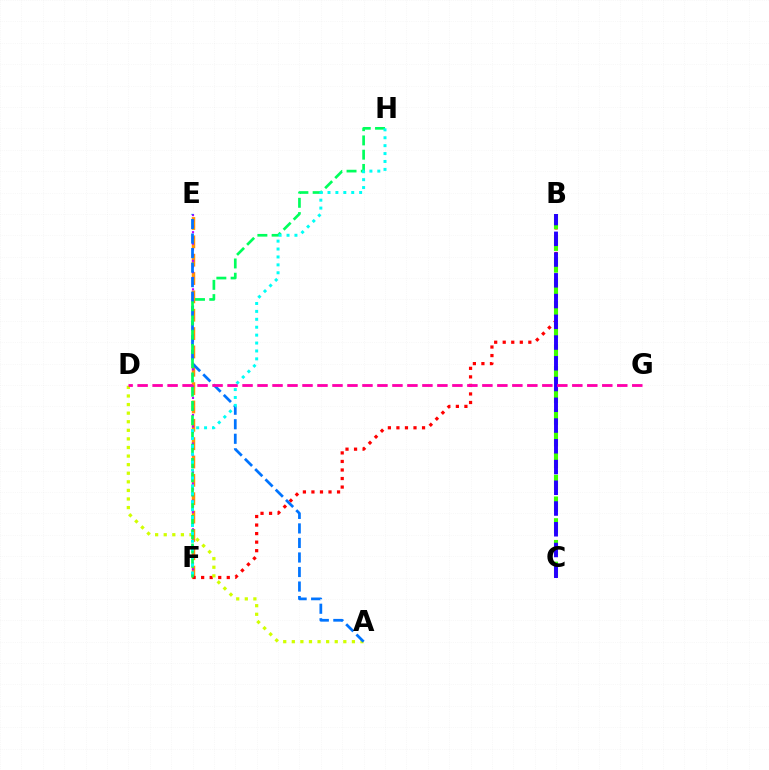{('E', 'F'): [{'color': '#ff9400', 'line_style': 'dashed', 'thickness': 2.49}, {'color': '#b900ff', 'line_style': 'dotted', 'thickness': 1.55}], ('B', 'F'): [{'color': '#ff0000', 'line_style': 'dotted', 'thickness': 2.32}], ('A', 'D'): [{'color': '#d1ff00', 'line_style': 'dotted', 'thickness': 2.33}], ('B', 'C'): [{'color': '#3dff00', 'line_style': 'dashed', 'thickness': 2.95}, {'color': '#2500ff', 'line_style': 'dashed', 'thickness': 2.82}], ('A', 'E'): [{'color': '#0074ff', 'line_style': 'dashed', 'thickness': 1.97}], ('F', 'H'): [{'color': '#00ff5c', 'line_style': 'dashed', 'thickness': 1.94}, {'color': '#00fff6', 'line_style': 'dotted', 'thickness': 2.15}], ('D', 'G'): [{'color': '#ff00ac', 'line_style': 'dashed', 'thickness': 2.04}]}